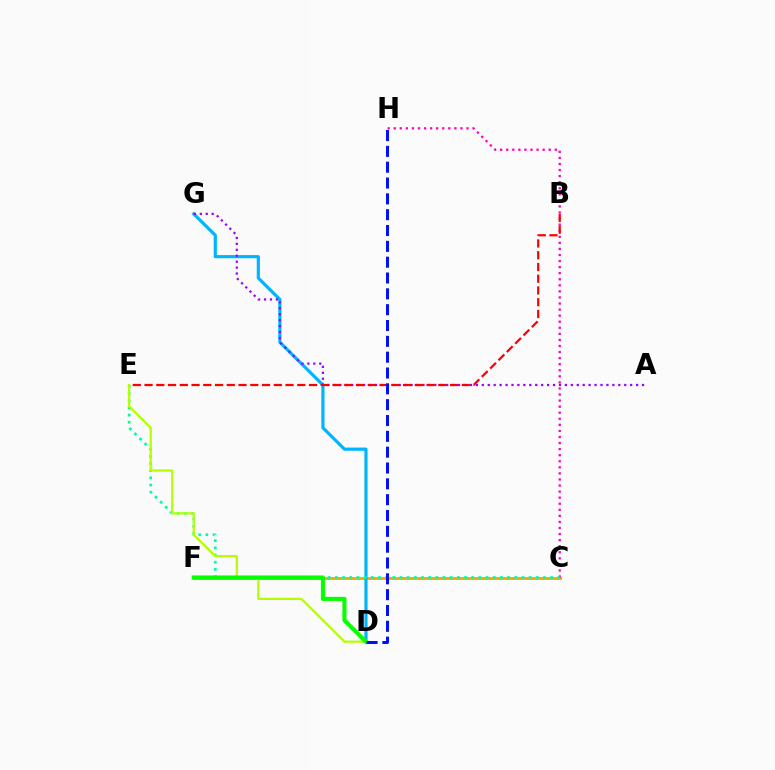{('C', 'F'): [{'color': '#ffa500', 'line_style': 'solid', 'thickness': 2.09}], ('D', 'G'): [{'color': '#00b5ff', 'line_style': 'solid', 'thickness': 2.29}], ('A', 'G'): [{'color': '#9b00ff', 'line_style': 'dotted', 'thickness': 1.61}], ('C', 'H'): [{'color': '#ff00bd', 'line_style': 'dotted', 'thickness': 1.65}], ('B', 'E'): [{'color': '#ff0000', 'line_style': 'dashed', 'thickness': 1.6}], ('C', 'E'): [{'color': '#00ff9d', 'line_style': 'dotted', 'thickness': 1.95}], ('D', 'E'): [{'color': '#b3ff00', 'line_style': 'solid', 'thickness': 1.62}], ('D', 'F'): [{'color': '#08ff00', 'line_style': 'solid', 'thickness': 2.96}], ('D', 'H'): [{'color': '#0010ff', 'line_style': 'dashed', 'thickness': 2.15}]}